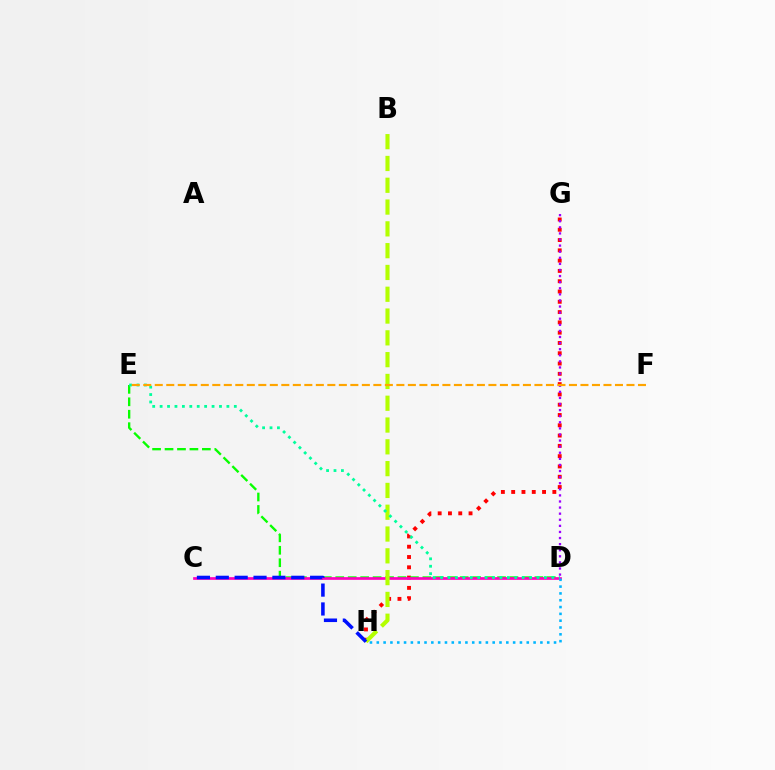{('G', 'H'): [{'color': '#ff0000', 'line_style': 'dotted', 'thickness': 2.8}], ('D', 'E'): [{'color': '#08ff00', 'line_style': 'dashed', 'thickness': 1.69}, {'color': '#00ff9d', 'line_style': 'dotted', 'thickness': 2.02}], ('D', 'G'): [{'color': '#9b00ff', 'line_style': 'dotted', 'thickness': 1.66}], ('C', 'D'): [{'color': '#ff00bd', 'line_style': 'solid', 'thickness': 1.94}], ('B', 'H'): [{'color': '#b3ff00', 'line_style': 'dashed', 'thickness': 2.96}], ('E', 'F'): [{'color': '#ffa500', 'line_style': 'dashed', 'thickness': 1.56}], ('D', 'H'): [{'color': '#00b5ff', 'line_style': 'dotted', 'thickness': 1.85}], ('C', 'H'): [{'color': '#0010ff', 'line_style': 'dashed', 'thickness': 2.56}]}